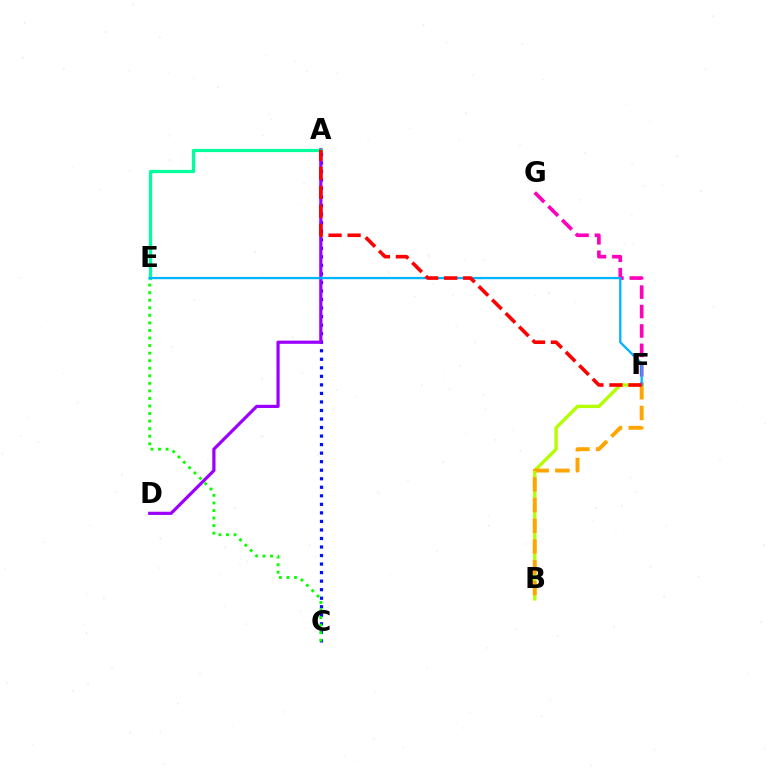{('A', 'C'): [{'color': '#0010ff', 'line_style': 'dotted', 'thickness': 2.32}], ('C', 'E'): [{'color': '#08ff00', 'line_style': 'dotted', 'thickness': 2.05}], ('F', 'G'): [{'color': '#ff00bd', 'line_style': 'dashed', 'thickness': 2.64}], ('A', 'D'): [{'color': '#9b00ff', 'line_style': 'solid', 'thickness': 2.3}], ('B', 'F'): [{'color': '#b3ff00', 'line_style': 'solid', 'thickness': 2.43}, {'color': '#ffa500', 'line_style': 'dashed', 'thickness': 2.82}], ('A', 'E'): [{'color': '#00ff9d', 'line_style': 'solid', 'thickness': 2.32}], ('E', 'F'): [{'color': '#00b5ff', 'line_style': 'solid', 'thickness': 1.66}], ('A', 'F'): [{'color': '#ff0000', 'line_style': 'dashed', 'thickness': 2.59}]}